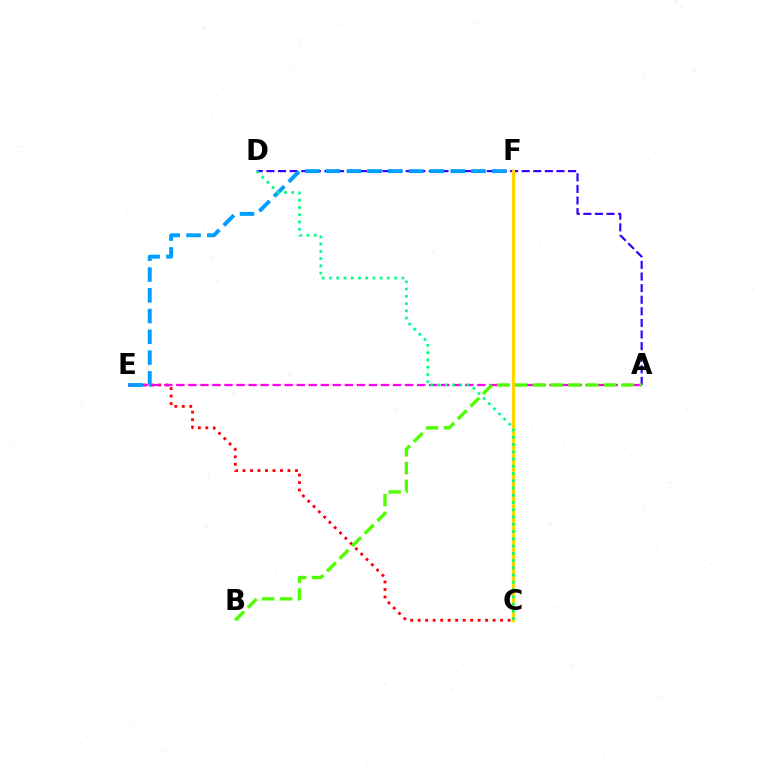{('A', 'D'): [{'color': '#3700ff', 'line_style': 'dashed', 'thickness': 1.58}], ('C', 'E'): [{'color': '#ff0000', 'line_style': 'dotted', 'thickness': 2.04}], ('A', 'E'): [{'color': '#ff00ed', 'line_style': 'dashed', 'thickness': 1.64}], ('E', 'F'): [{'color': '#009eff', 'line_style': 'dashed', 'thickness': 2.82}], ('A', 'B'): [{'color': '#4fff00', 'line_style': 'dashed', 'thickness': 2.42}], ('C', 'F'): [{'color': '#ffd500', 'line_style': 'solid', 'thickness': 2.33}], ('C', 'D'): [{'color': '#00ff86', 'line_style': 'dotted', 'thickness': 1.97}]}